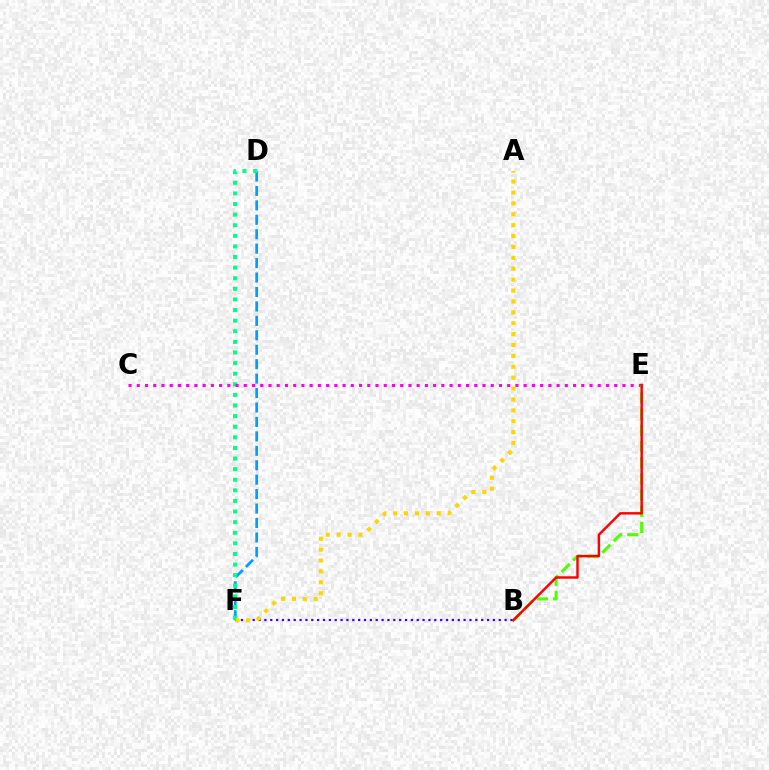{('D', 'F'): [{'color': '#009eff', 'line_style': 'dashed', 'thickness': 1.96}, {'color': '#00ff86', 'line_style': 'dotted', 'thickness': 2.88}], ('C', 'E'): [{'color': '#ff00ed', 'line_style': 'dotted', 'thickness': 2.24}], ('B', 'E'): [{'color': '#4fff00', 'line_style': 'dashed', 'thickness': 2.2}, {'color': '#ff0000', 'line_style': 'solid', 'thickness': 1.76}], ('B', 'F'): [{'color': '#3700ff', 'line_style': 'dotted', 'thickness': 1.59}], ('A', 'F'): [{'color': '#ffd500', 'line_style': 'dotted', 'thickness': 2.96}]}